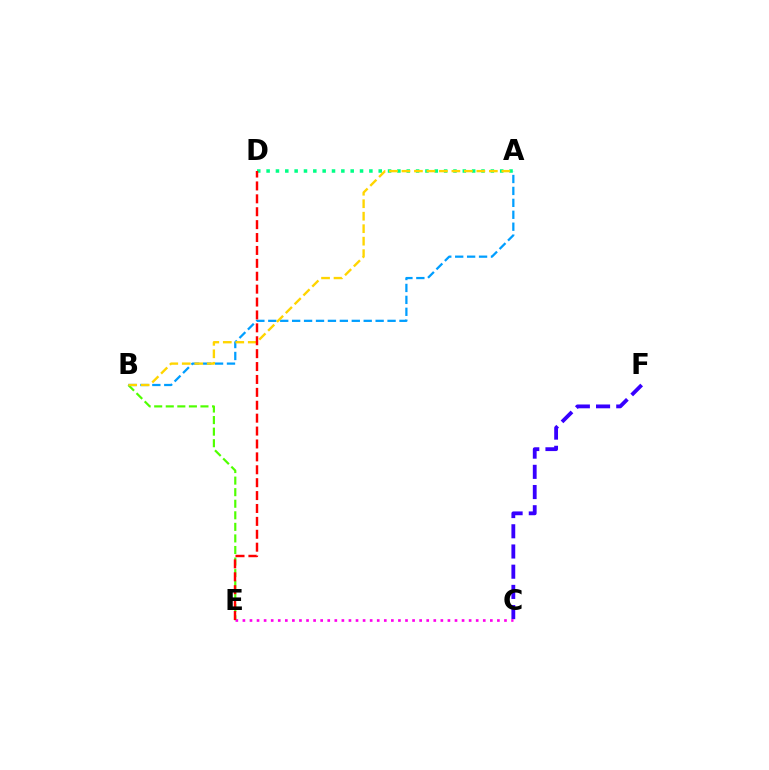{('A', 'D'): [{'color': '#00ff86', 'line_style': 'dotted', 'thickness': 2.54}], ('B', 'E'): [{'color': '#4fff00', 'line_style': 'dashed', 'thickness': 1.57}], ('C', 'F'): [{'color': '#3700ff', 'line_style': 'dashed', 'thickness': 2.75}], ('A', 'B'): [{'color': '#009eff', 'line_style': 'dashed', 'thickness': 1.62}, {'color': '#ffd500', 'line_style': 'dashed', 'thickness': 1.7}], ('C', 'E'): [{'color': '#ff00ed', 'line_style': 'dotted', 'thickness': 1.92}], ('D', 'E'): [{'color': '#ff0000', 'line_style': 'dashed', 'thickness': 1.75}]}